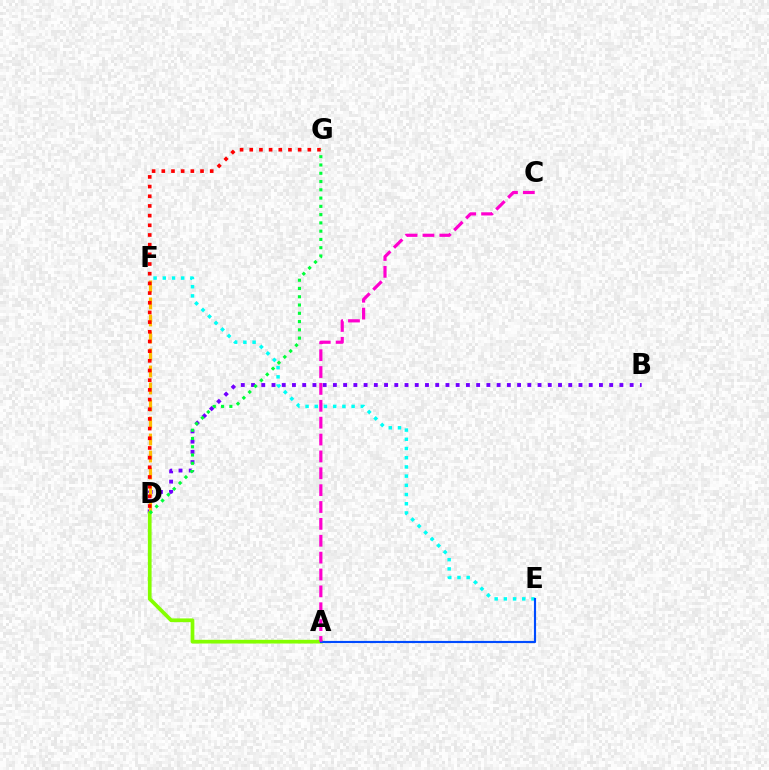{('B', 'D'): [{'color': '#7200ff', 'line_style': 'dotted', 'thickness': 2.78}], ('A', 'D'): [{'color': '#84ff00', 'line_style': 'solid', 'thickness': 2.68}], ('D', 'F'): [{'color': '#ffbd00', 'line_style': 'dashed', 'thickness': 2.31}], ('D', 'G'): [{'color': '#ff0000', 'line_style': 'dotted', 'thickness': 2.63}, {'color': '#00ff39', 'line_style': 'dotted', 'thickness': 2.25}], ('E', 'F'): [{'color': '#00fff6', 'line_style': 'dotted', 'thickness': 2.5}], ('A', 'E'): [{'color': '#004bff', 'line_style': 'solid', 'thickness': 1.55}], ('A', 'C'): [{'color': '#ff00cf', 'line_style': 'dashed', 'thickness': 2.29}]}